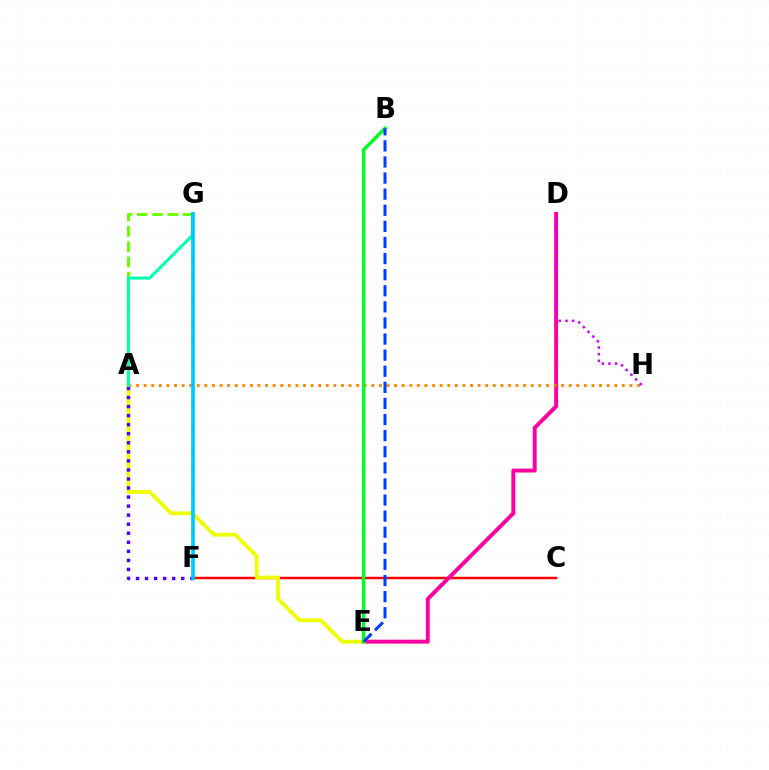{('C', 'F'): [{'color': '#ff0000', 'line_style': 'solid', 'thickness': 1.78}], ('D', 'E'): [{'color': '#ff00a0', 'line_style': 'solid', 'thickness': 2.83}], ('A', 'G'): [{'color': '#66ff00', 'line_style': 'dashed', 'thickness': 2.08}, {'color': '#00ffaf', 'line_style': 'solid', 'thickness': 2.19}], ('A', 'H'): [{'color': '#ff8800', 'line_style': 'dotted', 'thickness': 2.06}], ('D', 'H'): [{'color': '#d600ff', 'line_style': 'dotted', 'thickness': 1.81}], ('A', 'E'): [{'color': '#eeff00', 'line_style': 'solid', 'thickness': 2.72}], ('B', 'E'): [{'color': '#00ff27', 'line_style': 'solid', 'thickness': 2.49}, {'color': '#003fff', 'line_style': 'dashed', 'thickness': 2.19}], ('A', 'F'): [{'color': '#4f00ff', 'line_style': 'dotted', 'thickness': 2.46}], ('F', 'G'): [{'color': '#00c7ff', 'line_style': 'solid', 'thickness': 2.66}]}